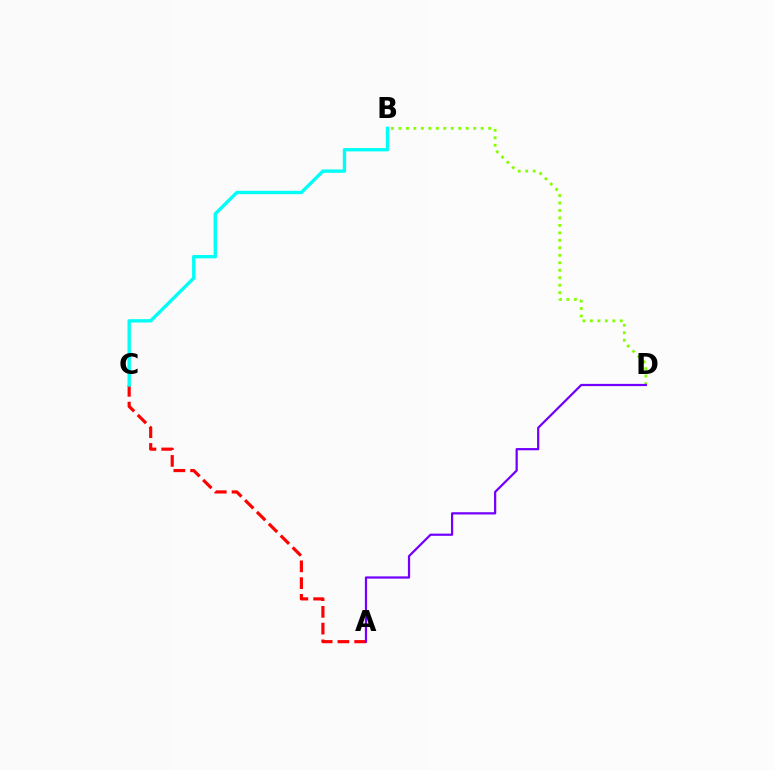{('B', 'D'): [{'color': '#84ff00', 'line_style': 'dotted', 'thickness': 2.03}], ('A', 'C'): [{'color': '#ff0000', 'line_style': 'dashed', 'thickness': 2.28}], ('B', 'C'): [{'color': '#00fff6', 'line_style': 'solid', 'thickness': 2.42}], ('A', 'D'): [{'color': '#7200ff', 'line_style': 'solid', 'thickness': 1.61}]}